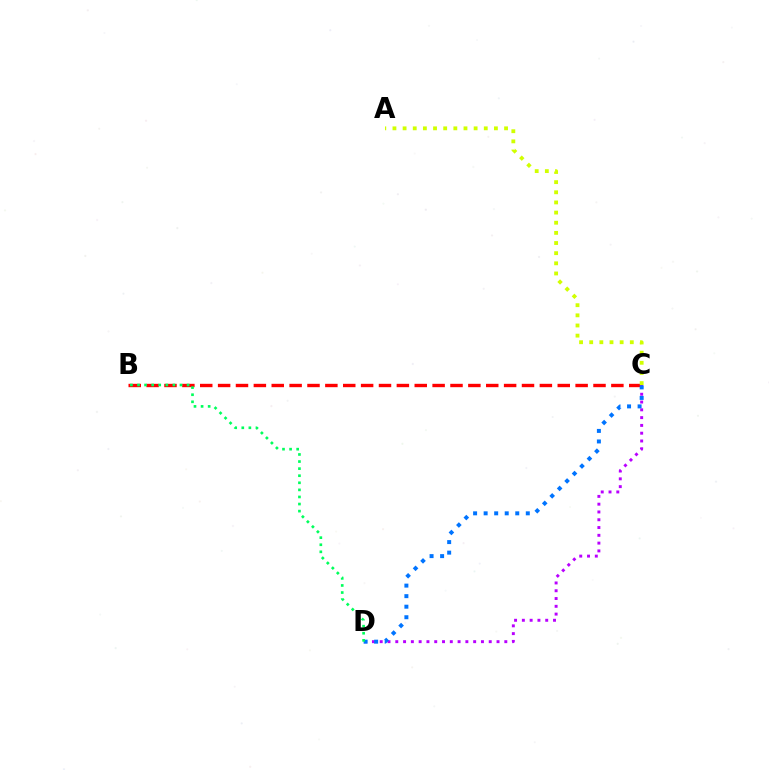{('B', 'C'): [{'color': '#ff0000', 'line_style': 'dashed', 'thickness': 2.43}], ('C', 'D'): [{'color': '#b900ff', 'line_style': 'dotted', 'thickness': 2.12}, {'color': '#0074ff', 'line_style': 'dotted', 'thickness': 2.86}], ('A', 'C'): [{'color': '#d1ff00', 'line_style': 'dotted', 'thickness': 2.76}], ('B', 'D'): [{'color': '#00ff5c', 'line_style': 'dotted', 'thickness': 1.92}]}